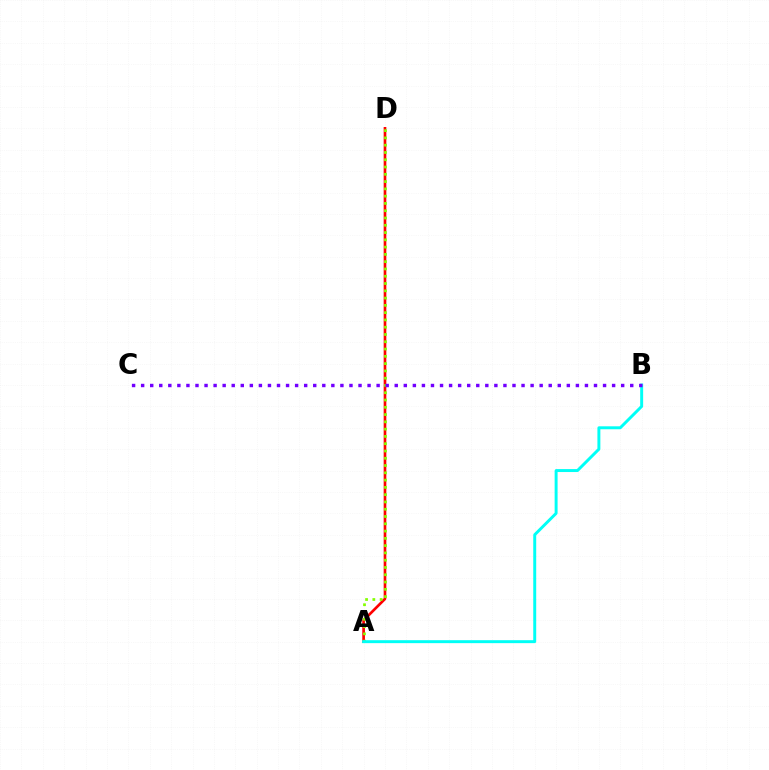{('A', 'D'): [{'color': '#ff0000', 'line_style': 'solid', 'thickness': 1.92}, {'color': '#84ff00', 'line_style': 'dotted', 'thickness': 1.98}], ('A', 'B'): [{'color': '#00fff6', 'line_style': 'solid', 'thickness': 2.13}], ('B', 'C'): [{'color': '#7200ff', 'line_style': 'dotted', 'thickness': 2.46}]}